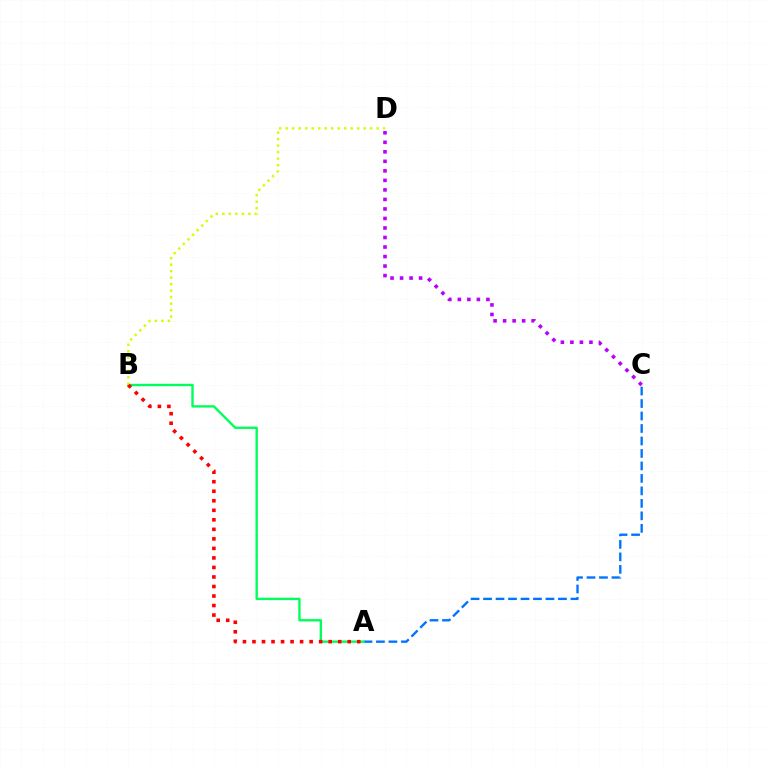{('A', 'C'): [{'color': '#0074ff', 'line_style': 'dashed', 'thickness': 1.7}], ('C', 'D'): [{'color': '#b900ff', 'line_style': 'dotted', 'thickness': 2.59}], ('A', 'B'): [{'color': '#00ff5c', 'line_style': 'solid', 'thickness': 1.71}, {'color': '#ff0000', 'line_style': 'dotted', 'thickness': 2.59}], ('B', 'D'): [{'color': '#d1ff00', 'line_style': 'dotted', 'thickness': 1.76}]}